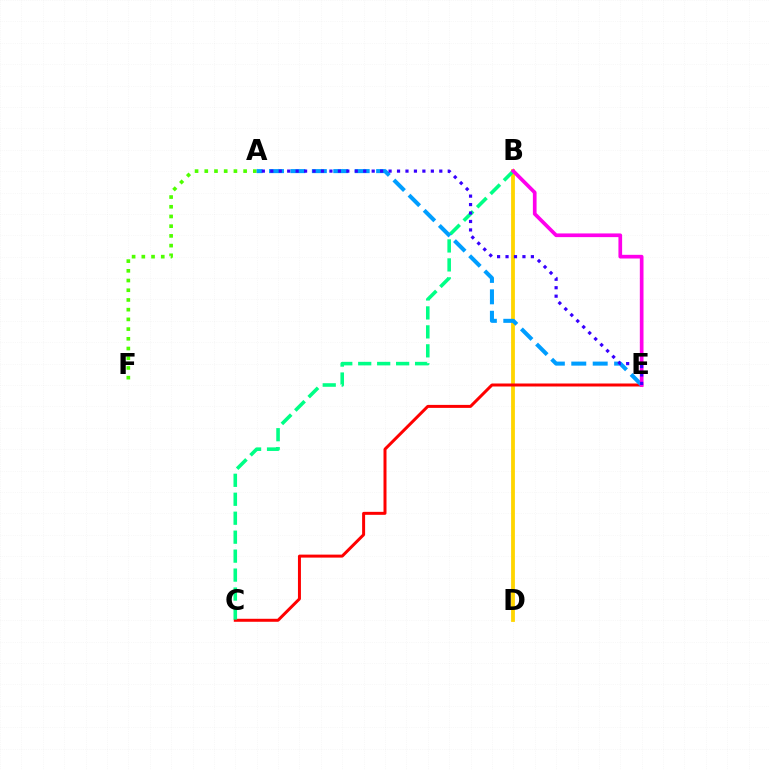{('B', 'D'): [{'color': '#ffd500', 'line_style': 'solid', 'thickness': 2.74}], ('C', 'E'): [{'color': '#ff0000', 'line_style': 'solid', 'thickness': 2.15}], ('A', 'F'): [{'color': '#4fff00', 'line_style': 'dotted', 'thickness': 2.64}], ('B', 'C'): [{'color': '#00ff86', 'line_style': 'dashed', 'thickness': 2.58}], ('A', 'E'): [{'color': '#009eff', 'line_style': 'dashed', 'thickness': 2.91}, {'color': '#3700ff', 'line_style': 'dotted', 'thickness': 2.3}], ('B', 'E'): [{'color': '#ff00ed', 'line_style': 'solid', 'thickness': 2.65}]}